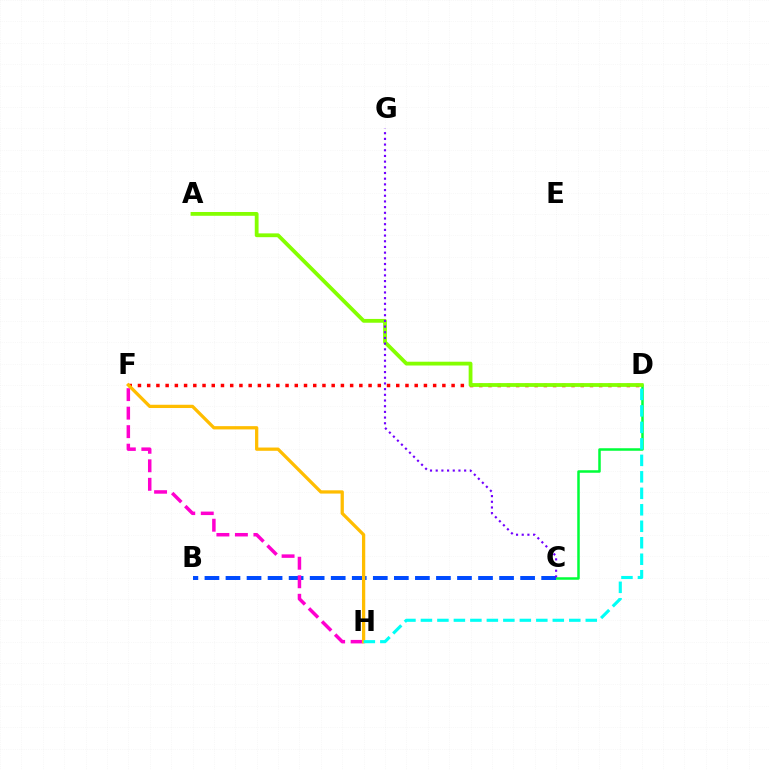{('C', 'D'): [{'color': '#00ff39', 'line_style': 'solid', 'thickness': 1.8}], ('D', 'F'): [{'color': '#ff0000', 'line_style': 'dotted', 'thickness': 2.51}], ('A', 'D'): [{'color': '#84ff00', 'line_style': 'solid', 'thickness': 2.74}], ('B', 'C'): [{'color': '#004bff', 'line_style': 'dashed', 'thickness': 2.86}], ('F', 'H'): [{'color': '#ff00cf', 'line_style': 'dashed', 'thickness': 2.51}, {'color': '#ffbd00', 'line_style': 'solid', 'thickness': 2.35}], ('C', 'G'): [{'color': '#7200ff', 'line_style': 'dotted', 'thickness': 1.55}], ('D', 'H'): [{'color': '#00fff6', 'line_style': 'dashed', 'thickness': 2.24}]}